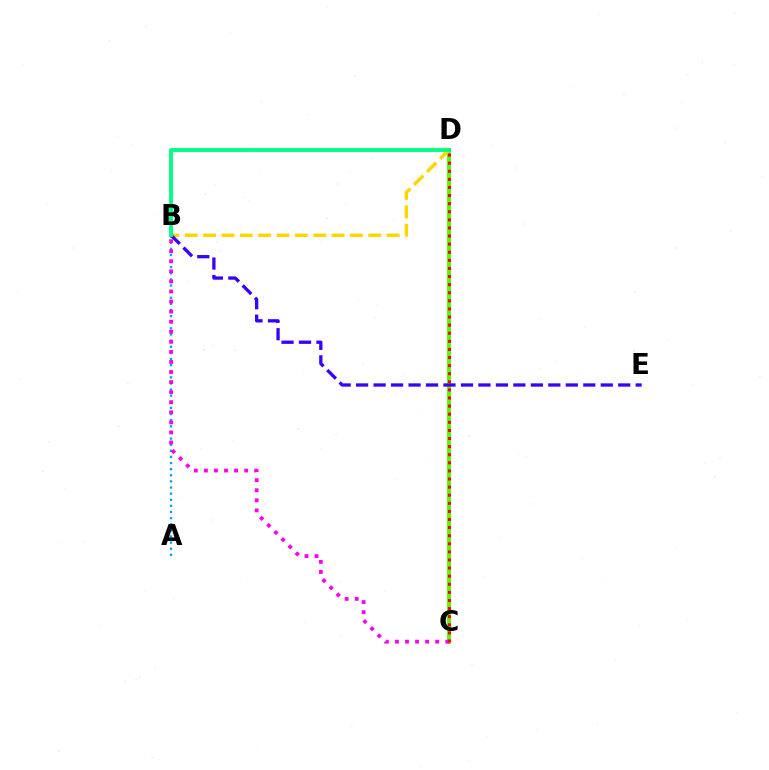{('C', 'D'): [{'color': '#4fff00', 'line_style': 'solid', 'thickness': 2.82}, {'color': '#ff0000', 'line_style': 'dotted', 'thickness': 2.2}], ('A', 'B'): [{'color': '#009eff', 'line_style': 'dotted', 'thickness': 1.66}], ('B', 'D'): [{'color': '#ffd500', 'line_style': 'dashed', 'thickness': 2.49}, {'color': '#00ff86', 'line_style': 'solid', 'thickness': 2.79}], ('B', 'E'): [{'color': '#3700ff', 'line_style': 'dashed', 'thickness': 2.37}], ('B', 'C'): [{'color': '#ff00ed', 'line_style': 'dotted', 'thickness': 2.73}]}